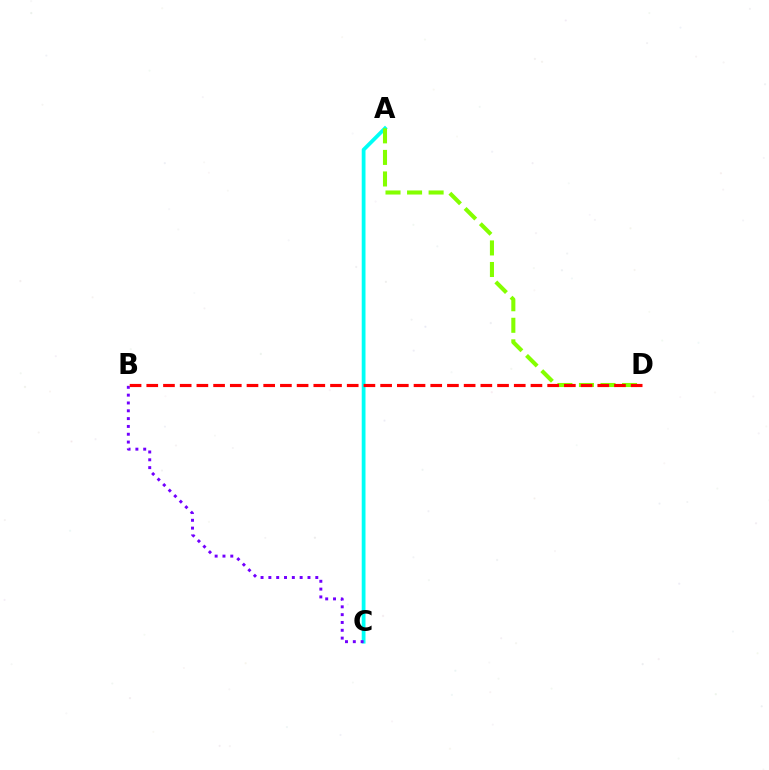{('A', 'C'): [{'color': '#00fff6', 'line_style': 'solid', 'thickness': 2.72}], ('B', 'C'): [{'color': '#7200ff', 'line_style': 'dotted', 'thickness': 2.13}], ('A', 'D'): [{'color': '#84ff00', 'line_style': 'dashed', 'thickness': 2.93}], ('B', 'D'): [{'color': '#ff0000', 'line_style': 'dashed', 'thickness': 2.27}]}